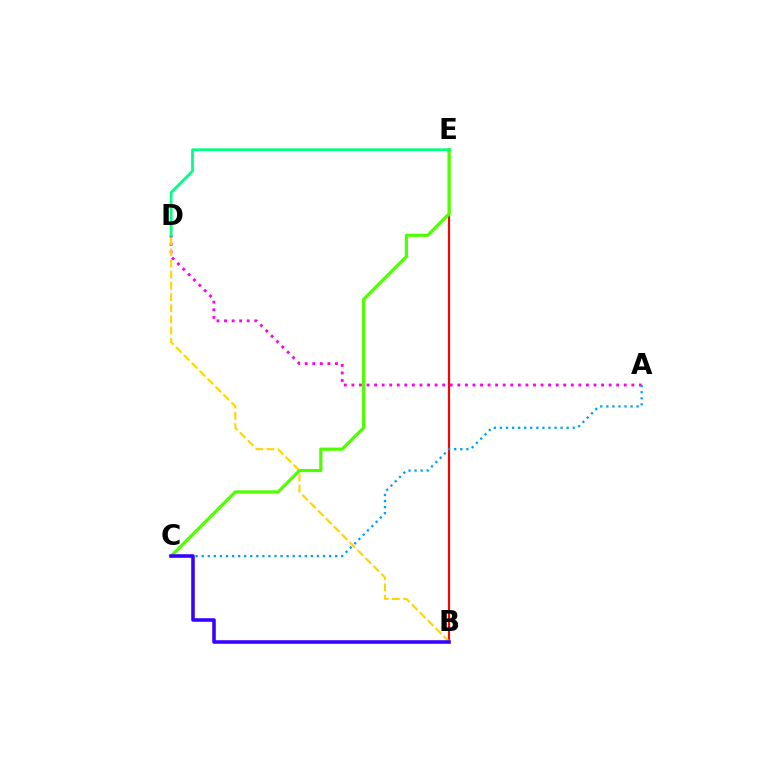{('B', 'E'): [{'color': '#ff0000', 'line_style': 'solid', 'thickness': 1.57}], ('A', 'D'): [{'color': '#ff00ed', 'line_style': 'dotted', 'thickness': 2.06}], ('A', 'C'): [{'color': '#009eff', 'line_style': 'dotted', 'thickness': 1.65}], ('B', 'D'): [{'color': '#ffd500', 'line_style': 'dashed', 'thickness': 1.52}], ('C', 'E'): [{'color': '#4fff00', 'line_style': 'solid', 'thickness': 2.29}], ('D', 'E'): [{'color': '#00ff86', 'line_style': 'solid', 'thickness': 2.0}], ('B', 'C'): [{'color': '#3700ff', 'line_style': 'solid', 'thickness': 2.57}]}